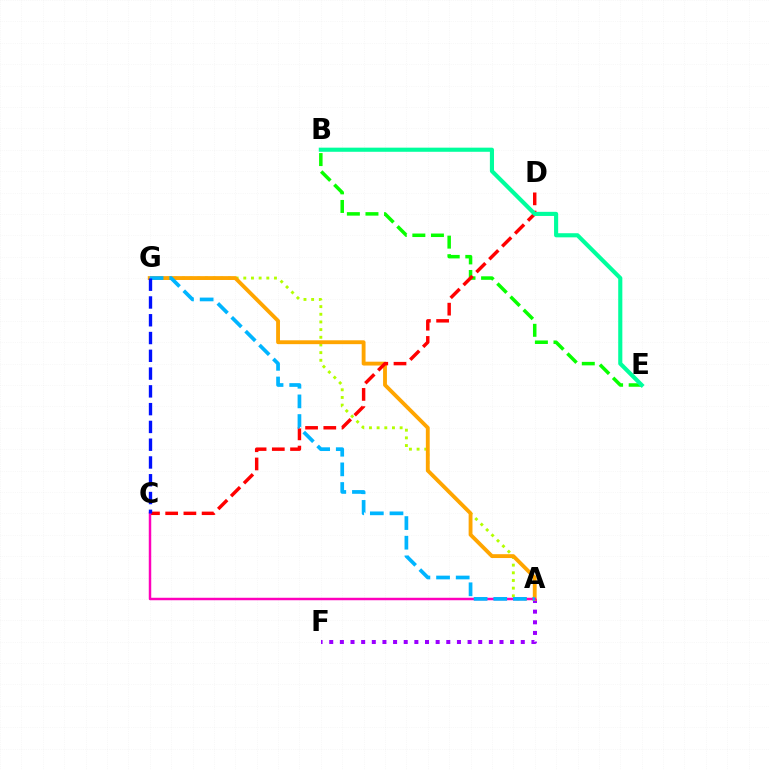{('A', 'F'): [{'color': '#9b00ff', 'line_style': 'dotted', 'thickness': 2.89}], ('B', 'E'): [{'color': '#08ff00', 'line_style': 'dashed', 'thickness': 2.52}, {'color': '#00ff9d', 'line_style': 'solid', 'thickness': 2.97}], ('A', 'G'): [{'color': '#b3ff00', 'line_style': 'dotted', 'thickness': 2.08}, {'color': '#ffa500', 'line_style': 'solid', 'thickness': 2.77}, {'color': '#00b5ff', 'line_style': 'dashed', 'thickness': 2.67}], ('C', 'D'): [{'color': '#ff0000', 'line_style': 'dashed', 'thickness': 2.47}], ('A', 'C'): [{'color': '#ff00bd', 'line_style': 'solid', 'thickness': 1.78}], ('C', 'G'): [{'color': '#0010ff', 'line_style': 'dashed', 'thickness': 2.41}]}